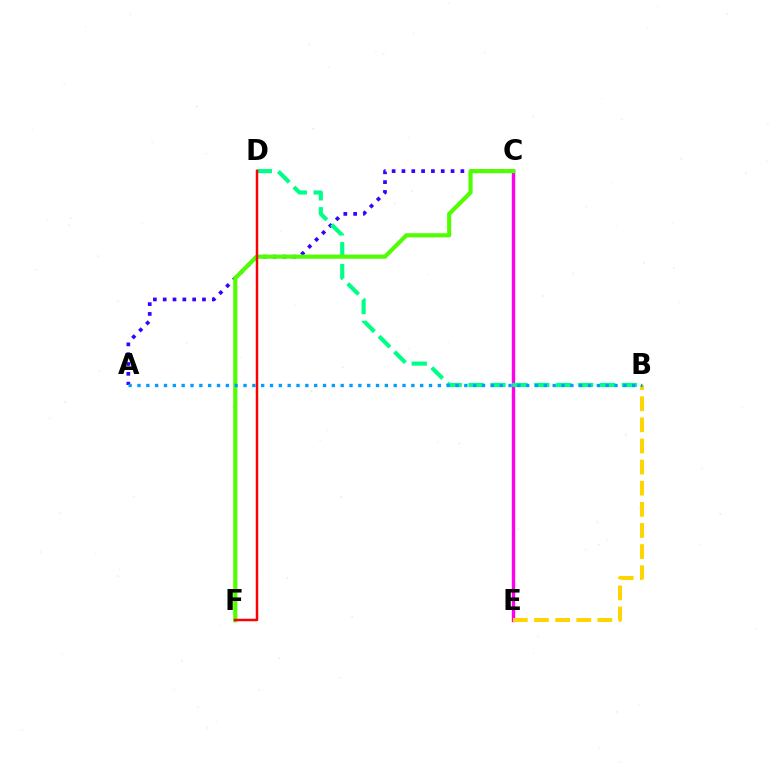{('A', 'C'): [{'color': '#3700ff', 'line_style': 'dotted', 'thickness': 2.67}], ('C', 'E'): [{'color': '#ff00ed', 'line_style': 'solid', 'thickness': 2.44}], ('B', 'E'): [{'color': '#ffd500', 'line_style': 'dashed', 'thickness': 2.87}], ('B', 'D'): [{'color': '#00ff86', 'line_style': 'dashed', 'thickness': 2.98}], ('C', 'F'): [{'color': '#4fff00', 'line_style': 'solid', 'thickness': 2.97}], ('A', 'B'): [{'color': '#009eff', 'line_style': 'dotted', 'thickness': 2.4}], ('D', 'F'): [{'color': '#ff0000', 'line_style': 'solid', 'thickness': 1.78}]}